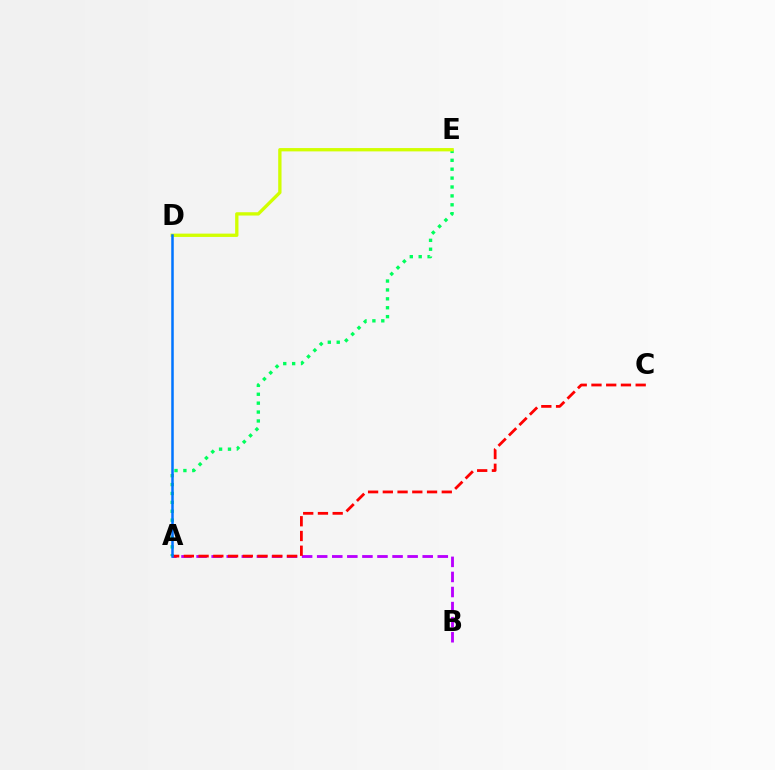{('A', 'E'): [{'color': '#00ff5c', 'line_style': 'dotted', 'thickness': 2.42}], ('A', 'B'): [{'color': '#b900ff', 'line_style': 'dashed', 'thickness': 2.05}], ('D', 'E'): [{'color': '#d1ff00', 'line_style': 'solid', 'thickness': 2.39}], ('A', 'C'): [{'color': '#ff0000', 'line_style': 'dashed', 'thickness': 2.0}], ('A', 'D'): [{'color': '#0074ff', 'line_style': 'solid', 'thickness': 1.81}]}